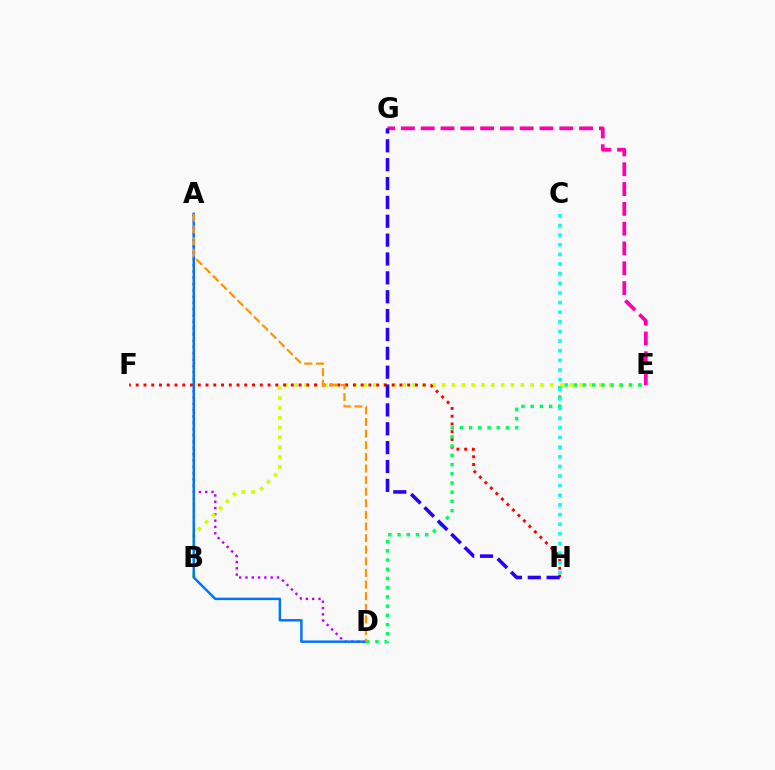{('E', 'G'): [{'color': '#ff00ac', 'line_style': 'dashed', 'thickness': 2.69}], ('A', 'D'): [{'color': '#b900ff', 'line_style': 'dotted', 'thickness': 1.71}, {'color': '#0074ff', 'line_style': 'solid', 'thickness': 1.77}, {'color': '#ff9400', 'line_style': 'dashed', 'thickness': 1.58}], ('B', 'E'): [{'color': '#d1ff00', 'line_style': 'dotted', 'thickness': 2.67}], ('F', 'H'): [{'color': '#ff0000', 'line_style': 'dotted', 'thickness': 2.11}], ('A', 'B'): [{'color': '#3dff00', 'line_style': 'dotted', 'thickness': 1.67}], ('D', 'E'): [{'color': '#00ff5c', 'line_style': 'dotted', 'thickness': 2.5}], ('G', 'H'): [{'color': '#2500ff', 'line_style': 'dashed', 'thickness': 2.56}], ('C', 'H'): [{'color': '#00fff6', 'line_style': 'dotted', 'thickness': 2.62}]}